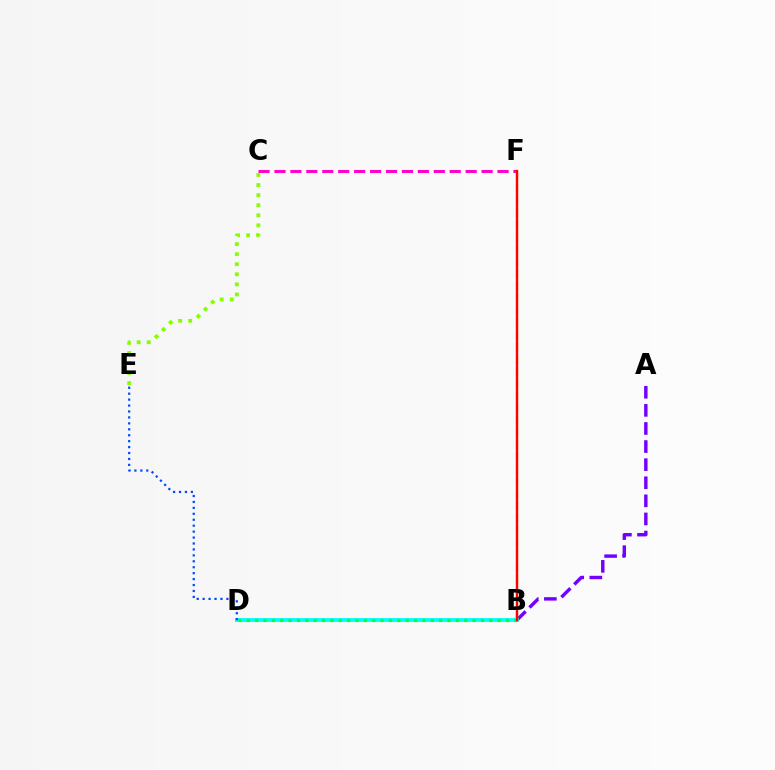{('A', 'B'): [{'color': '#7200ff', 'line_style': 'dashed', 'thickness': 2.46}], ('B', 'D'): [{'color': '#00fff6', 'line_style': 'solid', 'thickness': 2.75}, {'color': '#00ff39', 'line_style': 'dotted', 'thickness': 2.27}], ('C', 'F'): [{'color': '#ff00cf', 'line_style': 'dashed', 'thickness': 2.16}], ('B', 'F'): [{'color': '#ffbd00', 'line_style': 'dashed', 'thickness': 1.66}, {'color': '#ff0000', 'line_style': 'solid', 'thickness': 1.7}], ('D', 'E'): [{'color': '#004bff', 'line_style': 'dotted', 'thickness': 1.61}], ('C', 'E'): [{'color': '#84ff00', 'line_style': 'dotted', 'thickness': 2.74}]}